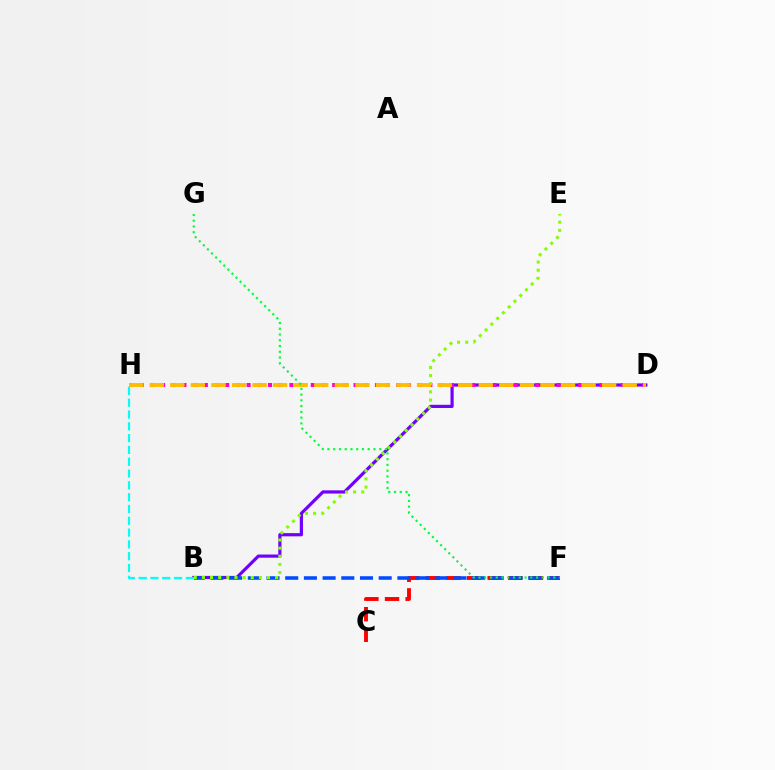{('B', 'D'): [{'color': '#7200ff', 'line_style': 'solid', 'thickness': 2.3}], ('C', 'F'): [{'color': '#ff0000', 'line_style': 'dashed', 'thickness': 2.8}], ('D', 'H'): [{'color': '#ff00cf', 'line_style': 'dotted', 'thickness': 2.9}, {'color': '#ffbd00', 'line_style': 'dashed', 'thickness': 2.79}], ('B', 'F'): [{'color': '#004bff', 'line_style': 'dashed', 'thickness': 2.54}], ('B', 'E'): [{'color': '#84ff00', 'line_style': 'dotted', 'thickness': 2.21}], ('B', 'H'): [{'color': '#00fff6', 'line_style': 'dashed', 'thickness': 1.6}], ('F', 'G'): [{'color': '#00ff39', 'line_style': 'dotted', 'thickness': 1.56}]}